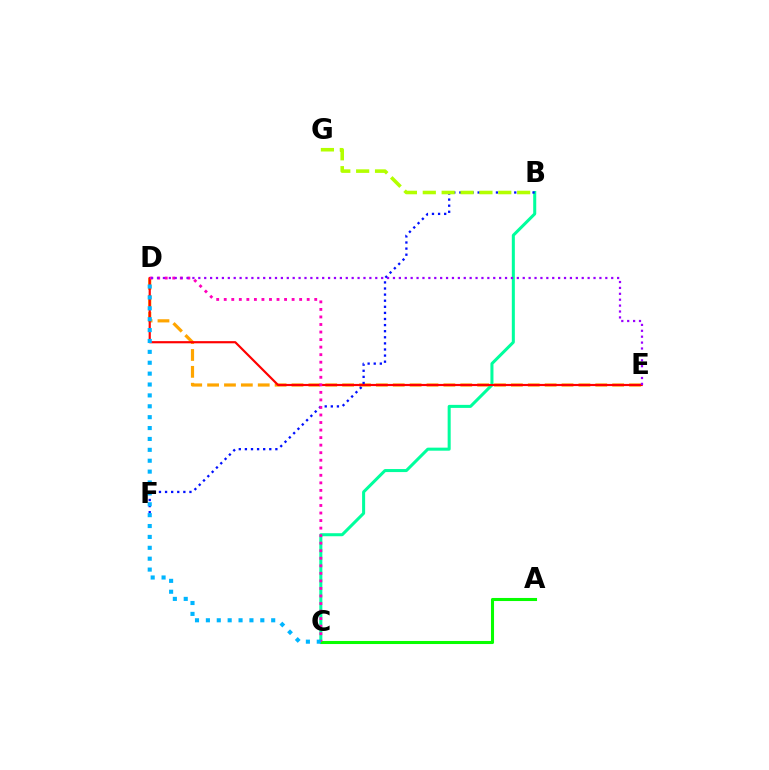{('D', 'E'): [{'color': '#ffa500', 'line_style': 'dashed', 'thickness': 2.29}, {'color': '#ff0000', 'line_style': 'solid', 'thickness': 1.56}, {'color': '#9b00ff', 'line_style': 'dotted', 'thickness': 1.6}], ('B', 'C'): [{'color': '#00ff9d', 'line_style': 'solid', 'thickness': 2.18}], ('B', 'F'): [{'color': '#0010ff', 'line_style': 'dotted', 'thickness': 1.66}], ('A', 'C'): [{'color': '#08ff00', 'line_style': 'solid', 'thickness': 2.21}], ('C', 'D'): [{'color': '#ff00bd', 'line_style': 'dotted', 'thickness': 2.05}, {'color': '#00b5ff', 'line_style': 'dotted', 'thickness': 2.96}], ('B', 'G'): [{'color': '#b3ff00', 'line_style': 'dashed', 'thickness': 2.56}]}